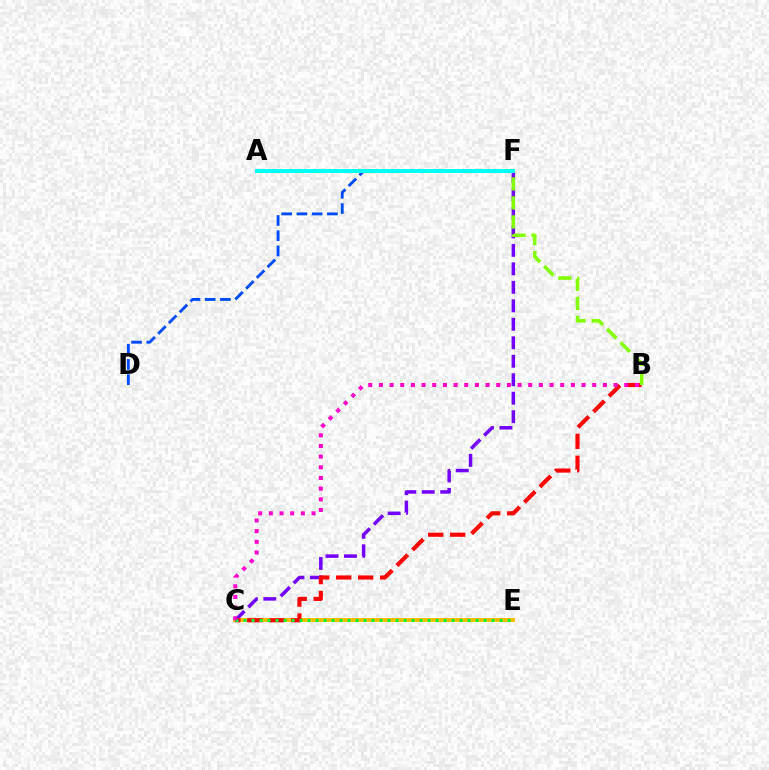{('D', 'F'): [{'color': '#004bff', 'line_style': 'dashed', 'thickness': 2.07}], ('C', 'E'): [{'color': '#ffbd00', 'line_style': 'solid', 'thickness': 2.89}, {'color': '#00ff39', 'line_style': 'dotted', 'thickness': 2.17}], ('C', 'F'): [{'color': '#7200ff', 'line_style': 'dashed', 'thickness': 2.51}], ('B', 'C'): [{'color': '#ff0000', 'line_style': 'dashed', 'thickness': 2.98}, {'color': '#ff00cf', 'line_style': 'dotted', 'thickness': 2.9}], ('A', 'B'): [{'color': '#84ff00', 'line_style': 'dashed', 'thickness': 2.58}], ('A', 'F'): [{'color': '#00fff6', 'line_style': 'solid', 'thickness': 2.82}]}